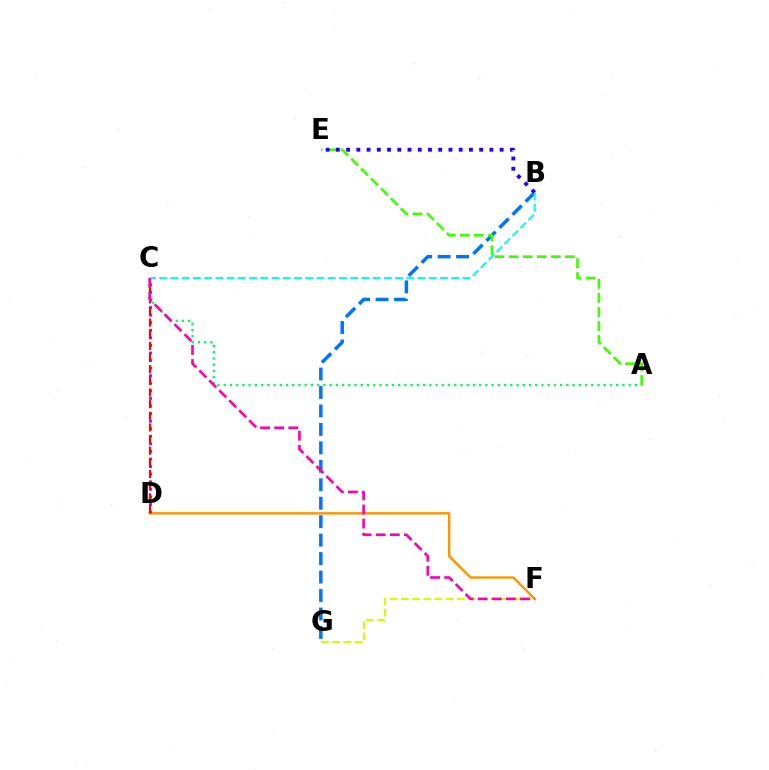{('B', 'G'): [{'color': '#0074ff', 'line_style': 'dashed', 'thickness': 2.51}], ('D', 'F'): [{'color': '#ff9400', 'line_style': 'solid', 'thickness': 1.73}], ('A', 'C'): [{'color': '#00ff5c', 'line_style': 'dotted', 'thickness': 1.69}], ('A', 'E'): [{'color': '#3dff00', 'line_style': 'dashed', 'thickness': 1.91}], ('F', 'G'): [{'color': '#d1ff00', 'line_style': 'dashed', 'thickness': 1.52}], ('C', 'D'): [{'color': '#b900ff', 'line_style': 'dotted', 'thickness': 2.06}, {'color': '#ff0000', 'line_style': 'dashed', 'thickness': 1.58}], ('B', 'E'): [{'color': '#2500ff', 'line_style': 'dotted', 'thickness': 2.78}], ('B', 'C'): [{'color': '#00fff6', 'line_style': 'dashed', 'thickness': 1.53}], ('C', 'F'): [{'color': '#ff00ac', 'line_style': 'dashed', 'thickness': 1.92}]}